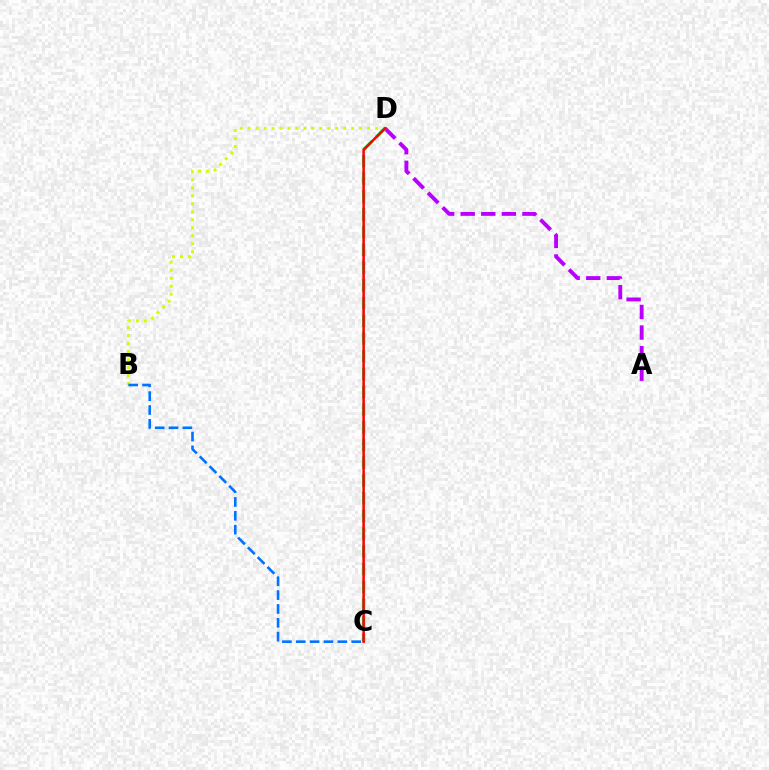{('A', 'D'): [{'color': '#b900ff', 'line_style': 'dashed', 'thickness': 2.8}], ('B', 'D'): [{'color': '#d1ff00', 'line_style': 'dotted', 'thickness': 2.17}], ('C', 'D'): [{'color': '#00ff5c', 'line_style': 'dashed', 'thickness': 2.41}, {'color': '#ff0000', 'line_style': 'solid', 'thickness': 1.81}], ('B', 'C'): [{'color': '#0074ff', 'line_style': 'dashed', 'thickness': 1.88}]}